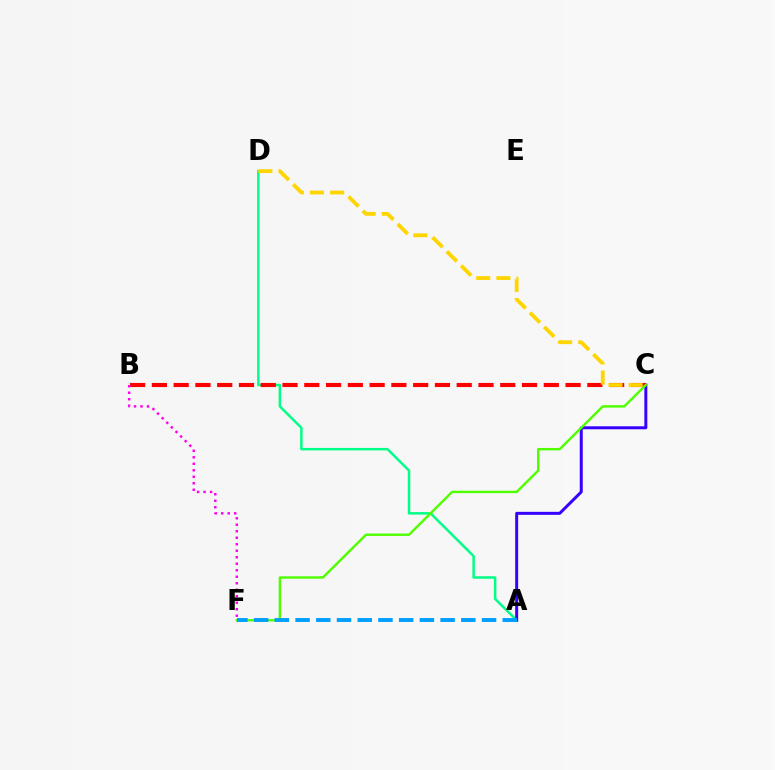{('A', 'D'): [{'color': '#00ff86', 'line_style': 'solid', 'thickness': 1.79}], ('A', 'C'): [{'color': '#3700ff', 'line_style': 'solid', 'thickness': 2.15}], ('B', 'C'): [{'color': '#ff0000', 'line_style': 'dashed', 'thickness': 2.96}], ('B', 'F'): [{'color': '#ff00ed', 'line_style': 'dotted', 'thickness': 1.77}], ('C', 'D'): [{'color': '#ffd500', 'line_style': 'dashed', 'thickness': 2.74}], ('C', 'F'): [{'color': '#4fff00', 'line_style': 'solid', 'thickness': 1.74}], ('A', 'F'): [{'color': '#009eff', 'line_style': 'dashed', 'thickness': 2.81}]}